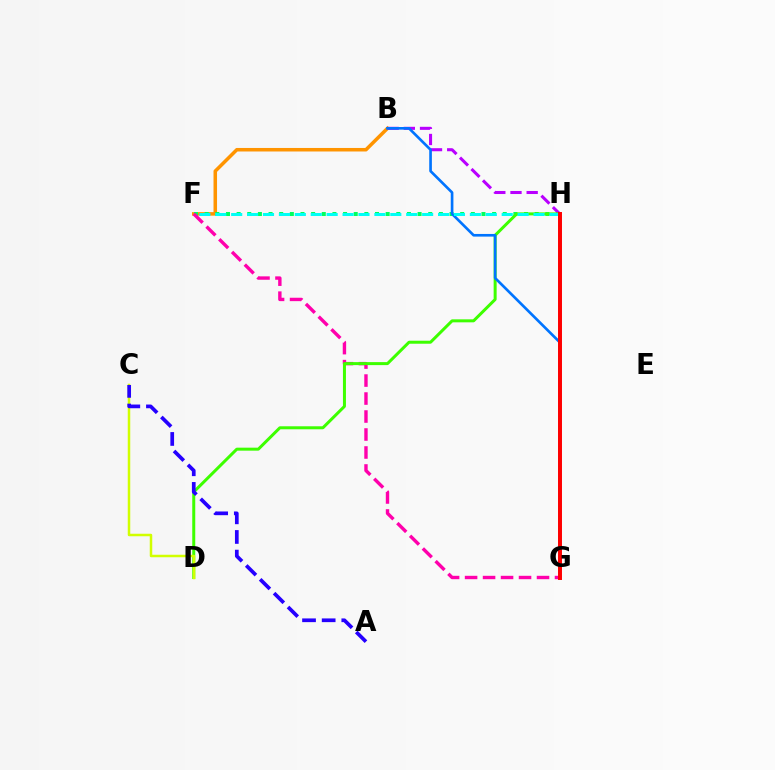{('B', 'F'): [{'color': '#ff9400', 'line_style': 'solid', 'thickness': 2.53}], ('F', 'H'): [{'color': '#00ff5c', 'line_style': 'dotted', 'thickness': 2.89}, {'color': '#00fff6', 'line_style': 'dashed', 'thickness': 2.16}], ('F', 'G'): [{'color': '#ff00ac', 'line_style': 'dashed', 'thickness': 2.44}], ('B', 'H'): [{'color': '#b900ff', 'line_style': 'dashed', 'thickness': 2.2}], ('D', 'H'): [{'color': '#3dff00', 'line_style': 'solid', 'thickness': 2.16}], ('C', 'D'): [{'color': '#d1ff00', 'line_style': 'solid', 'thickness': 1.8}], ('B', 'G'): [{'color': '#0074ff', 'line_style': 'solid', 'thickness': 1.91}], ('G', 'H'): [{'color': '#ff0000', 'line_style': 'solid', 'thickness': 2.85}], ('A', 'C'): [{'color': '#2500ff', 'line_style': 'dashed', 'thickness': 2.67}]}